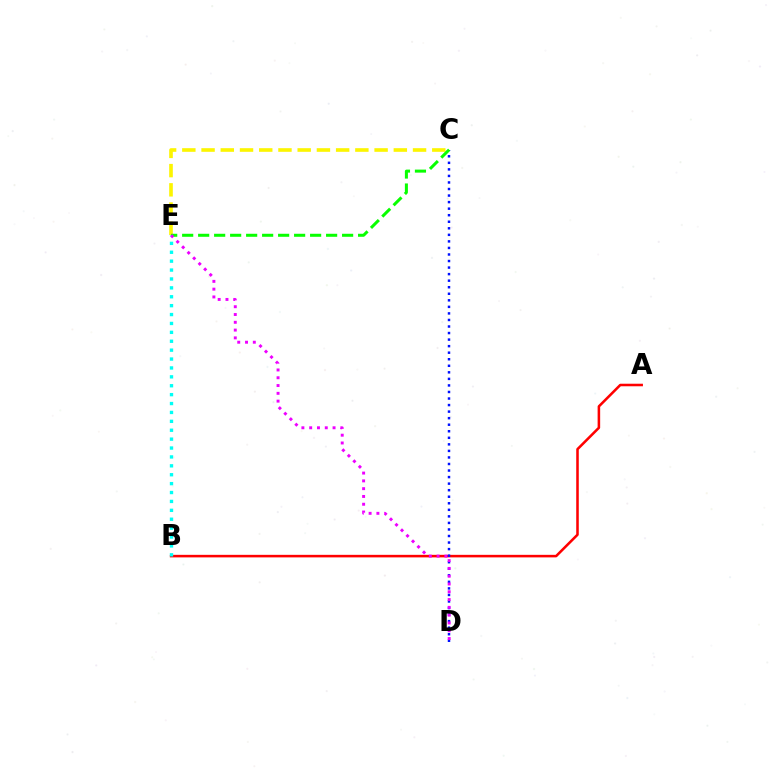{('A', 'B'): [{'color': '#ff0000', 'line_style': 'solid', 'thickness': 1.84}], ('C', 'D'): [{'color': '#0010ff', 'line_style': 'dotted', 'thickness': 1.78}], ('C', 'E'): [{'color': '#fcf500', 'line_style': 'dashed', 'thickness': 2.61}, {'color': '#08ff00', 'line_style': 'dashed', 'thickness': 2.17}], ('B', 'E'): [{'color': '#00fff6', 'line_style': 'dotted', 'thickness': 2.42}], ('D', 'E'): [{'color': '#ee00ff', 'line_style': 'dotted', 'thickness': 2.12}]}